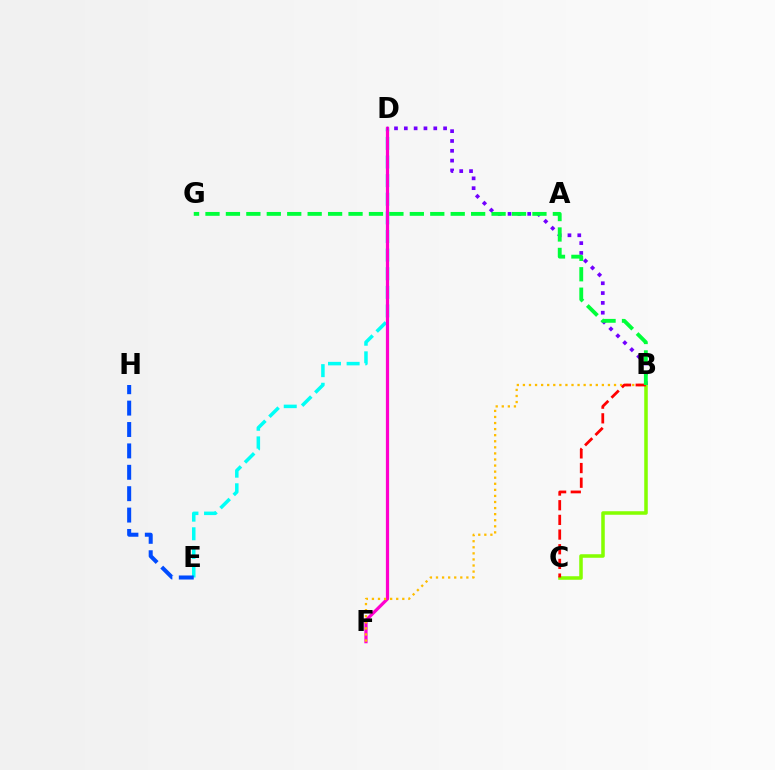{('D', 'E'): [{'color': '#00fff6', 'line_style': 'dashed', 'thickness': 2.53}], ('D', 'F'): [{'color': '#ff00cf', 'line_style': 'solid', 'thickness': 2.31}], ('B', 'F'): [{'color': '#ffbd00', 'line_style': 'dotted', 'thickness': 1.65}], ('E', 'H'): [{'color': '#004bff', 'line_style': 'dashed', 'thickness': 2.91}], ('B', 'C'): [{'color': '#84ff00', 'line_style': 'solid', 'thickness': 2.54}, {'color': '#ff0000', 'line_style': 'dashed', 'thickness': 1.99}], ('B', 'D'): [{'color': '#7200ff', 'line_style': 'dotted', 'thickness': 2.67}], ('B', 'G'): [{'color': '#00ff39', 'line_style': 'dashed', 'thickness': 2.78}]}